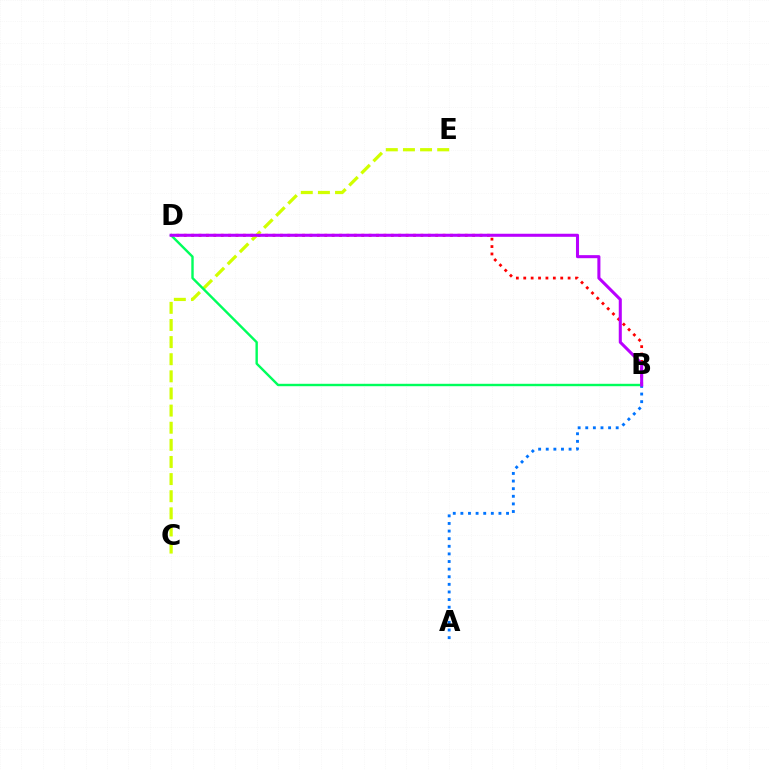{('B', 'D'): [{'color': '#ff0000', 'line_style': 'dotted', 'thickness': 2.01}, {'color': '#00ff5c', 'line_style': 'solid', 'thickness': 1.73}, {'color': '#b900ff', 'line_style': 'solid', 'thickness': 2.2}], ('C', 'E'): [{'color': '#d1ff00', 'line_style': 'dashed', 'thickness': 2.33}], ('A', 'B'): [{'color': '#0074ff', 'line_style': 'dotted', 'thickness': 2.07}]}